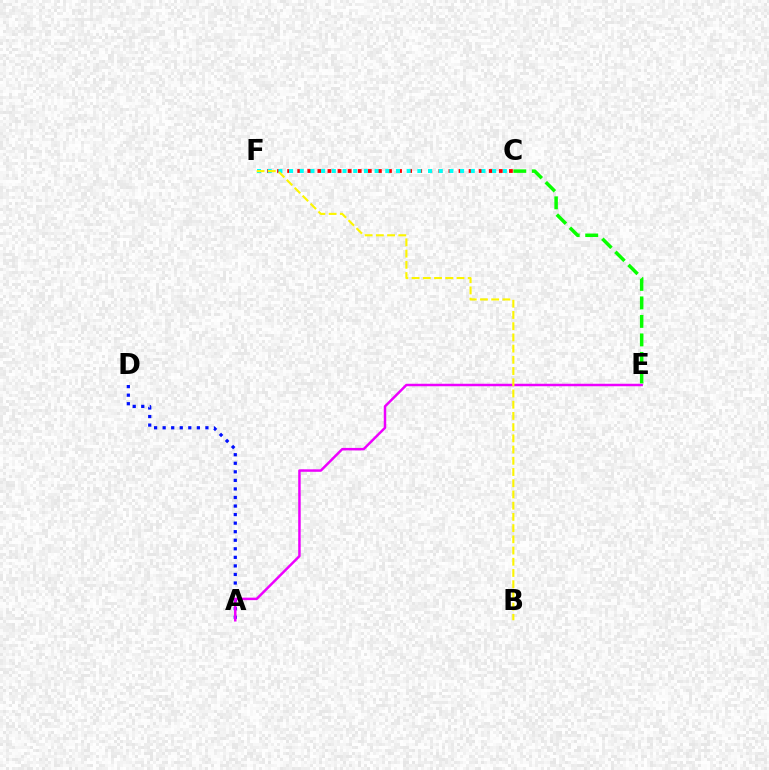{('A', 'D'): [{'color': '#0010ff', 'line_style': 'dotted', 'thickness': 2.32}], ('C', 'F'): [{'color': '#ff0000', 'line_style': 'dotted', 'thickness': 2.74}, {'color': '#00fff6', 'line_style': 'dotted', 'thickness': 2.9}], ('A', 'E'): [{'color': '#ee00ff', 'line_style': 'solid', 'thickness': 1.79}], ('C', 'E'): [{'color': '#08ff00', 'line_style': 'dashed', 'thickness': 2.51}], ('B', 'F'): [{'color': '#fcf500', 'line_style': 'dashed', 'thickness': 1.52}]}